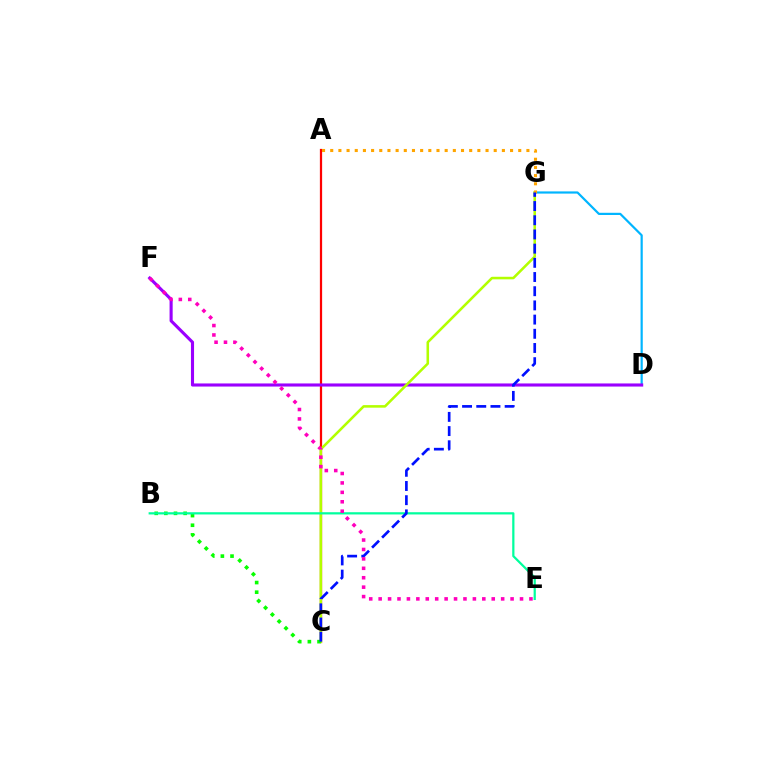{('D', 'G'): [{'color': '#00b5ff', 'line_style': 'solid', 'thickness': 1.58}], ('A', 'C'): [{'color': '#ff0000', 'line_style': 'solid', 'thickness': 1.61}], ('D', 'F'): [{'color': '#9b00ff', 'line_style': 'solid', 'thickness': 2.23}], ('C', 'G'): [{'color': '#b3ff00', 'line_style': 'solid', 'thickness': 1.84}, {'color': '#0010ff', 'line_style': 'dashed', 'thickness': 1.93}], ('B', 'C'): [{'color': '#08ff00', 'line_style': 'dotted', 'thickness': 2.62}], ('B', 'E'): [{'color': '#00ff9d', 'line_style': 'solid', 'thickness': 1.6}], ('A', 'G'): [{'color': '#ffa500', 'line_style': 'dotted', 'thickness': 2.22}], ('E', 'F'): [{'color': '#ff00bd', 'line_style': 'dotted', 'thickness': 2.56}]}